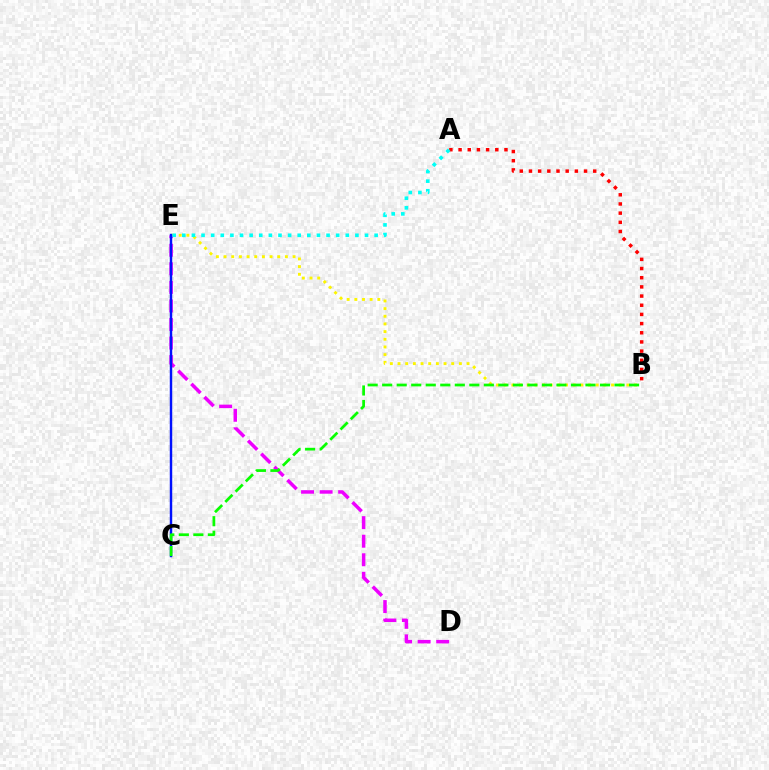{('B', 'E'): [{'color': '#fcf500', 'line_style': 'dotted', 'thickness': 2.08}], ('D', 'E'): [{'color': '#ee00ff', 'line_style': 'dashed', 'thickness': 2.52}], ('C', 'E'): [{'color': '#0010ff', 'line_style': 'solid', 'thickness': 1.76}], ('A', 'B'): [{'color': '#ff0000', 'line_style': 'dotted', 'thickness': 2.49}], ('A', 'E'): [{'color': '#00fff6', 'line_style': 'dotted', 'thickness': 2.61}], ('B', 'C'): [{'color': '#08ff00', 'line_style': 'dashed', 'thickness': 1.97}]}